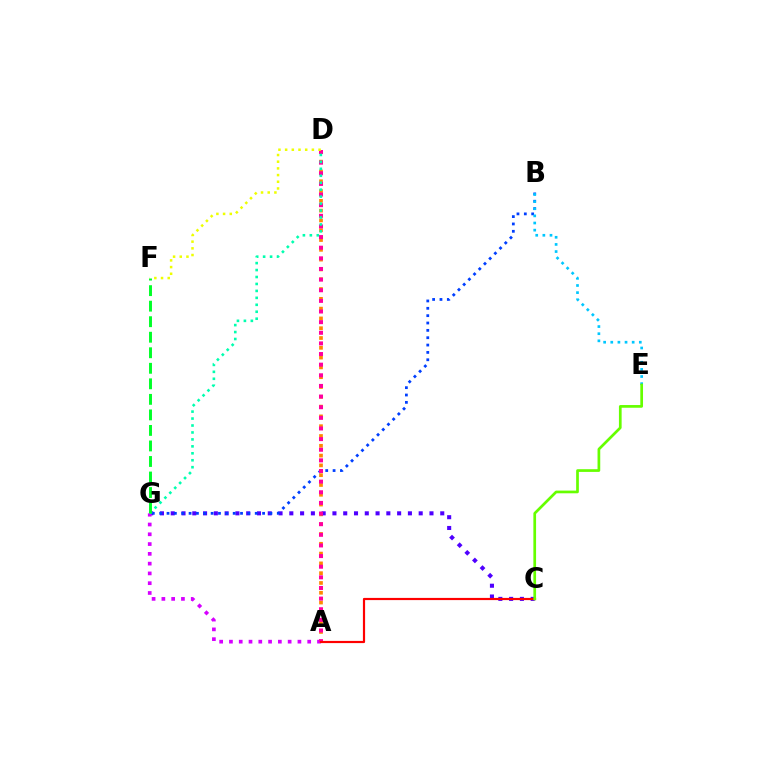{('A', 'D'): [{'color': '#ff8800', 'line_style': 'dotted', 'thickness': 2.66}, {'color': '#ff00a0', 'line_style': 'dotted', 'thickness': 2.89}], ('C', 'G'): [{'color': '#4f00ff', 'line_style': 'dotted', 'thickness': 2.93}], ('B', 'G'): [{'color': '#003fff', 'line_style': 'dotted', 'thickness': 2.0}], ('A', 'G'): [{'color': '#d600ff', 'line_style': 'dotted', 'thickness': 2.66}], ('A', 'C'): [{'color': '#ff0000', 'line_style': 'solid', 'thickness': 1.58}], ('B', 'E'): [{'color': '#00c7ff', 'line_style': 'dotted', 'thickness': 1.94}], ('D', 'F'): [{'color': '#eeff00', 'line_style': 'dotted', 'thickness': 1.82}], ('D', 'G'): [{'color': '#00ffaf', 'line_style': 'dotted', 'thickness': 1.89}], ('C', 'E'): [{'color': '#66ff00', 'line_style': 'solid', 'thickness': 1.95}], ('F', 'G'): [{'color': '#00ff27', 'line_style': 'dashed', 'thickness': 2.11}]}